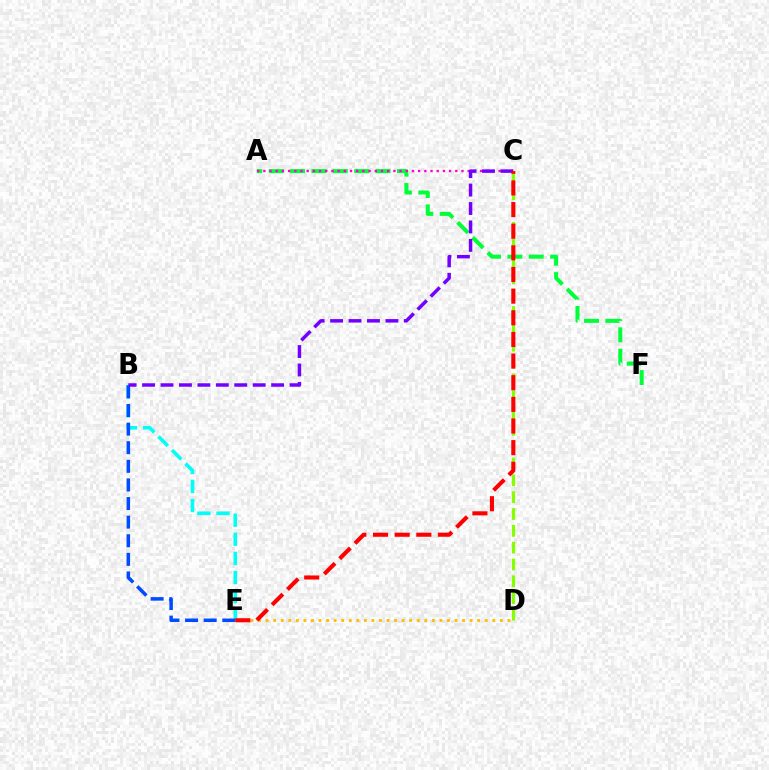{('B', 'E'): [{'color': '#00fff6', 'line_style': 'dashed', 'thickness': 2.6}, {'color': '#004bff', 'line_style': 'dashed', 'thickness': 2.53}], ('C', 'D'): [{'color': '#84ff00', 'line_style': 'dashed', 'thickness': 2.29}], ('A', 'F'): [{'color': '#00ff39', 'line_style': 'dashed', 'thickness': 2.9}], ('D', 'E'): [{'color': '#ffbd00', 'line_style': 'dotted', 'thickness': 2.05}], ('A', 'C'): [{'color': '#ff00cf', 'line_style': 'dotted', 'thickness': 1.68}], ('B', 'C'): [{'color': '#7200ff', 'line_style': 'dashed', 'thickness': 2.5}], ('C', 'E'): [{'color': '#ff0000', 'line_style': 'dashed', 'thickness': 2.94}]}